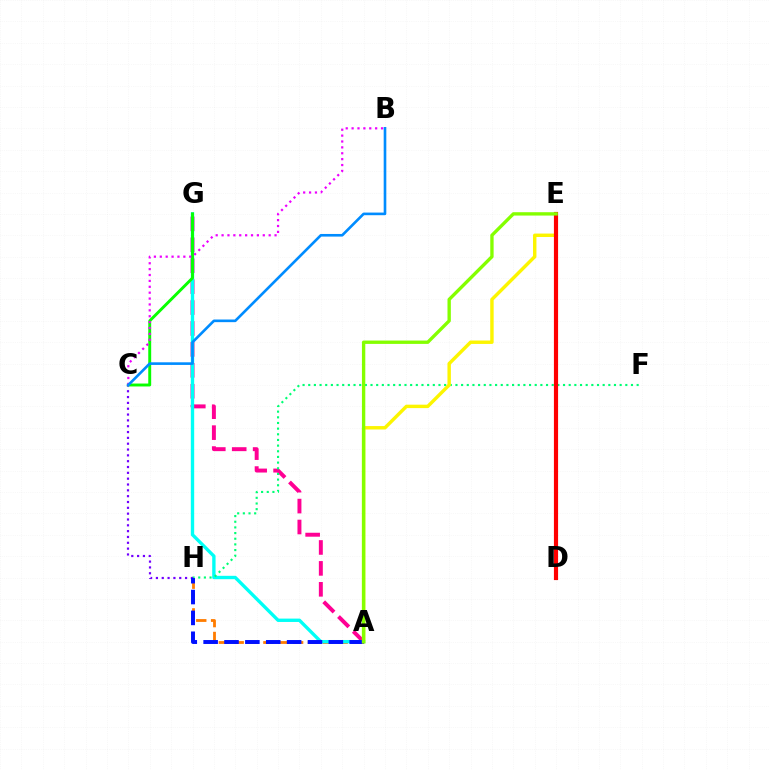{('A', 'H'): [{'color': '#ff7c00', 'line_style': 'dashed', 'thickness': 2.02}, {'color': '#0010ff', 'line_style': 'dashed', 'thickness': 2.83}], ('A', 'G'): [{'color': '#ff0094', 'line_style': 'dashed', 'thickness': 2.84}, {'color': '#00fff6', 'line_style': 'solid', 'thickness': 2.42}], ('F', 'H'): [{'color': '#00ff74', 'line_style': 'dotted', 'thickness': 1.54}], ('C', 'G'): [{'color': '#08ff00', 'line_style': 'solid', 'thickness': 2.1}], ('C', 'H'): [{'color': '#7200ff', 'line_style': 'dotted', 'thickness': 1.58}], ('A', 'E'): [{'color': '#fcf500', 'line_style': 'solid', 'thickness': 2.46}, {'color': '#84ff00', 'line_style': 'solid', 'thickness': 2.41}], ('B', 'C'): [{'color': '#ee00ff', 'line_style': 'dotted', 'thickness': 1.6}, {'color': '#008cff', 'line_style': 'solid', 'thickness': 1.89}], ('D', 'E'): [{'color': '#ff0000', 'line_style': 'solid', 'thickness': 3.0}]}